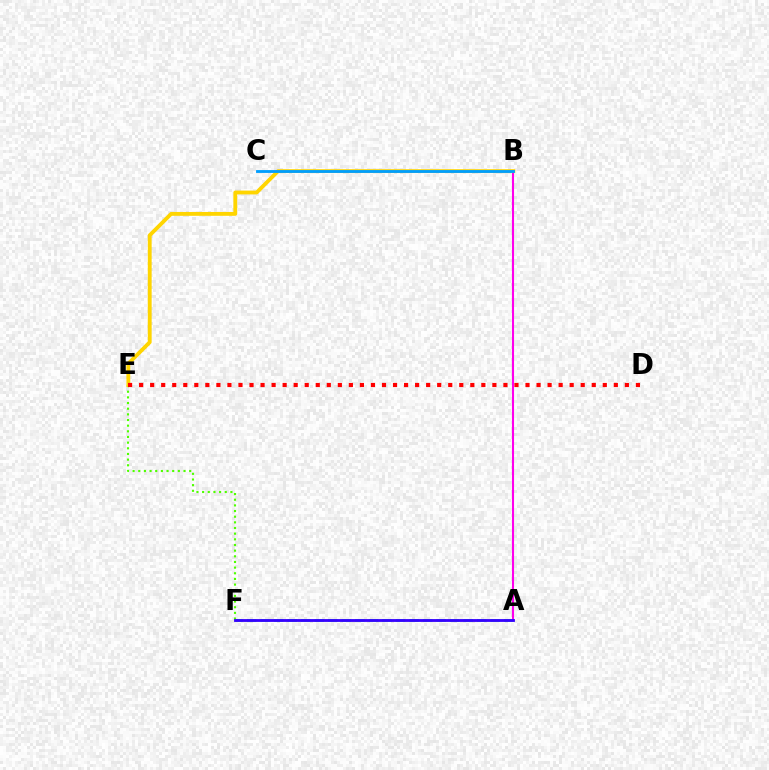{('A', 'B'): [{'color': '#ff00ed', 'line_style': 'solid', 'thickness': 1.5}], ('A', 'F'): [{'color': '#00ff86', 'line_style': 'dashed', 'thickness': 1.84}, {'color': '#3700ff', 'line_style': 'solid', 'thickness': 2.03}], ('E', 'F'): [{'color': '#4fff00', 'line_style': 'dotted', 'thickness': 1.54}], ('B', 'E'): [{'color': '#ffd500', 'line_style': 'solid', 'thickness': 2.77}], ('D', 'E'): [{'color': '#ff0000', 'line_style': 'dotted', 'thickness': 3.0}], ('B', 'C'): [{'color': '#009eff', 'line_style': 'solid', 'thickness': 2.04}]}